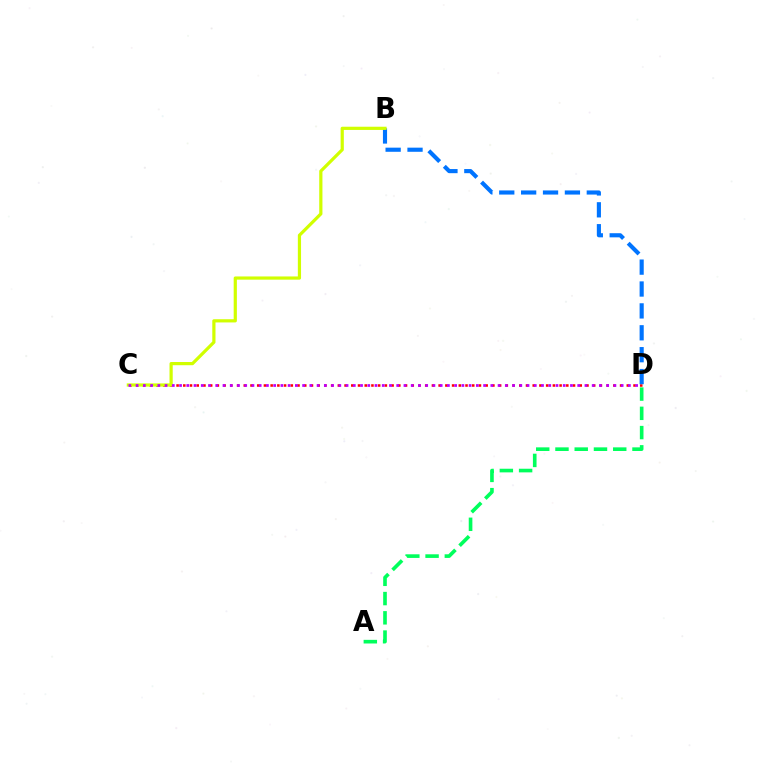{('C', 'D'): [{'color': '#ff0000', 'line_style': 'dotted', 'thickness': 1.83}, {'color': '#b900ff', 'line_style': 'dotted', 'thickness': 1.97}], ('A', 'D'): [{'color': '#00ff5c', 'line_style': 'dashed', 'thickness': 2.62}], ('B', 'D'): [{'color': '#0074ff', 'line_style': 'dashed', 'thickness': 2.97}], ('B', 'C'): [{'color': '#d1ff00', 'line_style': 'solid', 'thickness': 2.31}]}